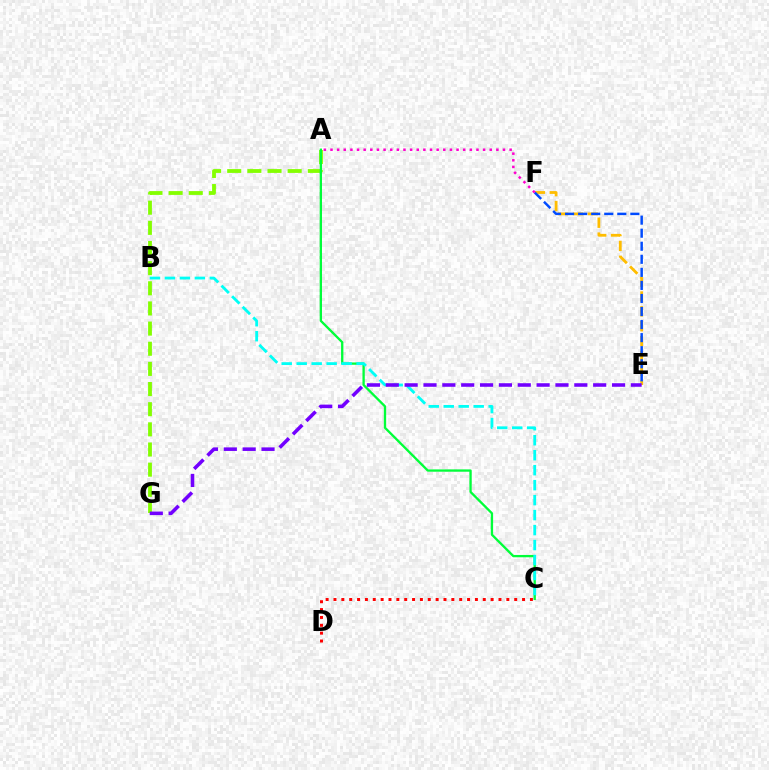{('A', 'G'): [{'color': '#84ff00', 'line_style': 'dashed', 'thickness': 2.74}], ('A', 'C'): [{'color': '#00ff39', 'line_style': 'solid', 'thickness': 1.67}], ('C', 'D'): [{'color': '#ff0000', 'line_style': 'dotted', 'thickness': 2.13}], ('E', 'F'): [{'color': '#ffbd00', 'line_style': 'dashed', 'thickness': 2.02}, {'color': '#004bff', 'line_style': 'dashed', 'thickness': 1.77}], ('B', 'C'): [{'color': '#00fff6', 'line_style': 'dashed', 'thickness': 2.03}], ('E', 'G'): [{'color': '#7200ff', 'line_style': 'dashed', 'thickness': 2.56}], ('A', 'F'): [{'color': '#ff00cf', 'line_style': 'dotted', 'thickness': 1.8}]}